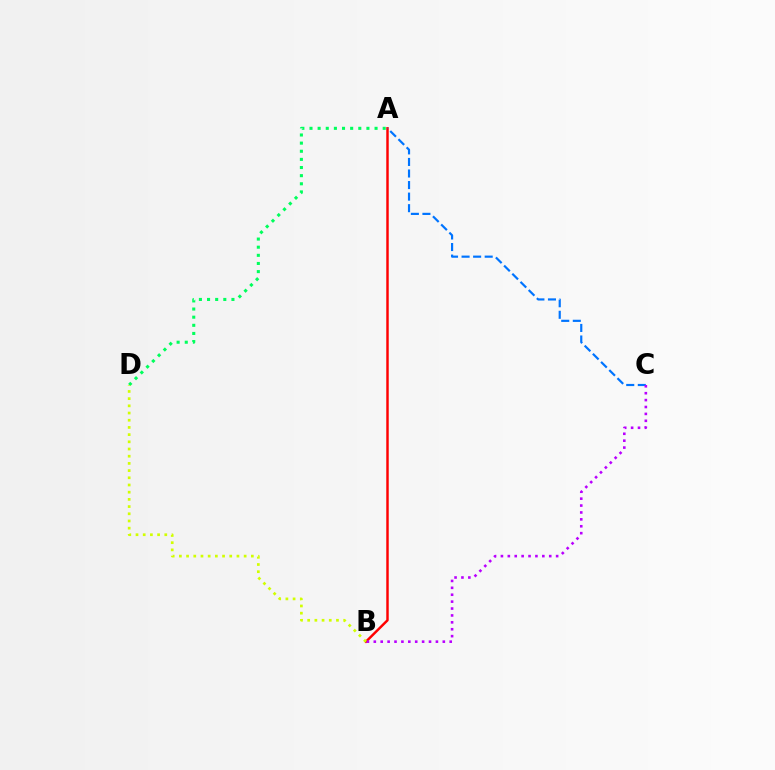{('A', 'D'): [{'color': '#00ff5c', 'line_style': 'dotted', 'thickness': 2.21}], ('A', 'B'): [{'color': '#ff0000', 'line_style': 'solid', 'thickness': 1.77}], ('A', 'C'): [{'color': '#0074ff', 'line_style': 'dashed', 'thickness': 1.57}], ('B', 'C'): [{'color': '#b900ff', 'line_style': 'dotted', 'thickness': 1.87}], ('B', 'D'): [{'color': '#d1ff00', 'line_style': 'dotted', 'thickness': 1.96}]}